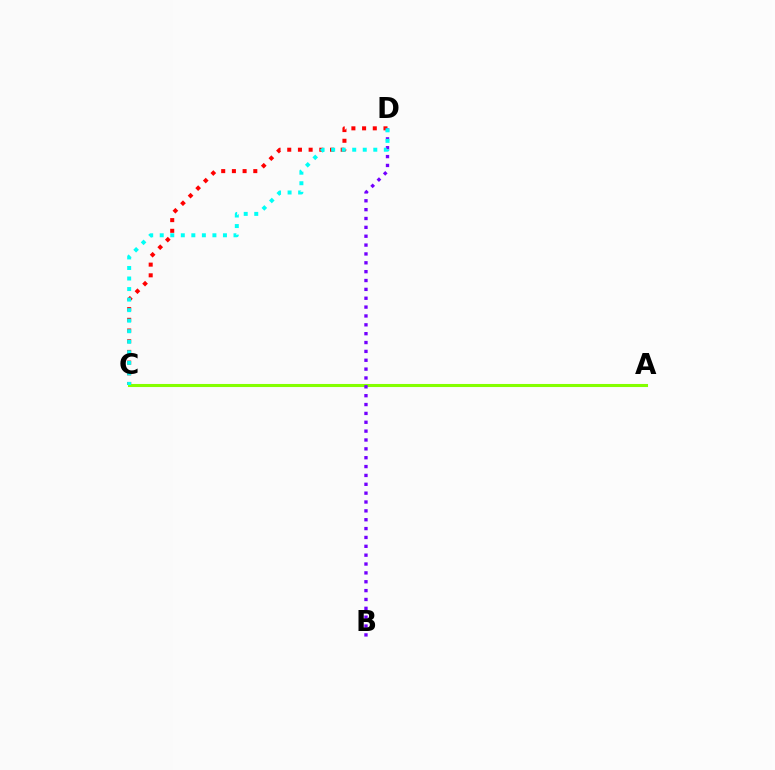{('C', 'D'): [{'color': '#ff0000', 'line_style': 'dotted', 'thickness': 2.91}, {'color': '#00fff6', 'line_style': 'dotted', 'thickness': 2.86}], ('A', 'C'): [{'color': '#84ff00', 'line_style': 'solid', 'thickness': 2.21}], ('B', 'D'): [{'color': '#7200ff', 'line_style': 'dotted', 'thickness': 2.41}]}